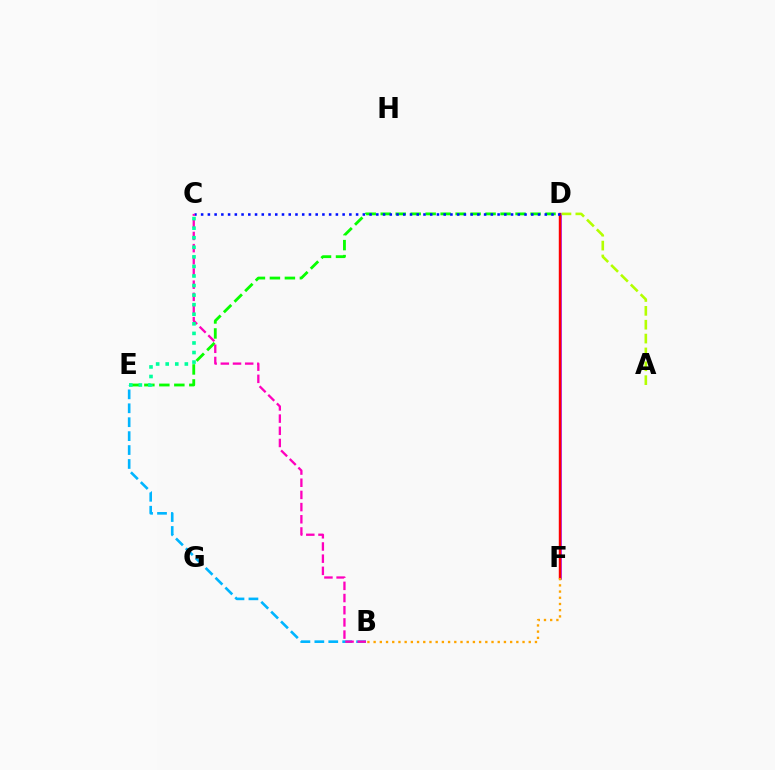{('D', 'F'): [{'color': '#9b00ff', 'line_style': 'solid', 'thickness': 1.82}, {'color': '#ff0000', 'line_style': 'solid', 'thickness': 1.75}], ('A', 'D'): [{'color': '#b3ff00', 'line_style': 'dashed', 'thickness': 1.88}], ('D', 'E'): [{'color': '#08ff00', 'line_style': 'dashed', 'thickness': 2.04}], ('C', 'D'): [{'color': '#0010ff', 'line_style': 'dotted', 'thickness': 1.83}], ('B', 'F'): [{'color': '#ffa500', 'line_style': 'dotted', 'thickness': 1.69}], ('B', 'E'): [{'color': '#00b5ff', 'line_style': 'dashed', 'thickness': 1.89}], ('B', 'C'): [{'color': '#ff00bd', 'line_style': 'dashed', 'thickness': 1.65}], ('C', 'E'): [{'color': '#00ff9d', 'line_style': 'dotted', 'thickness': 2.6}]}